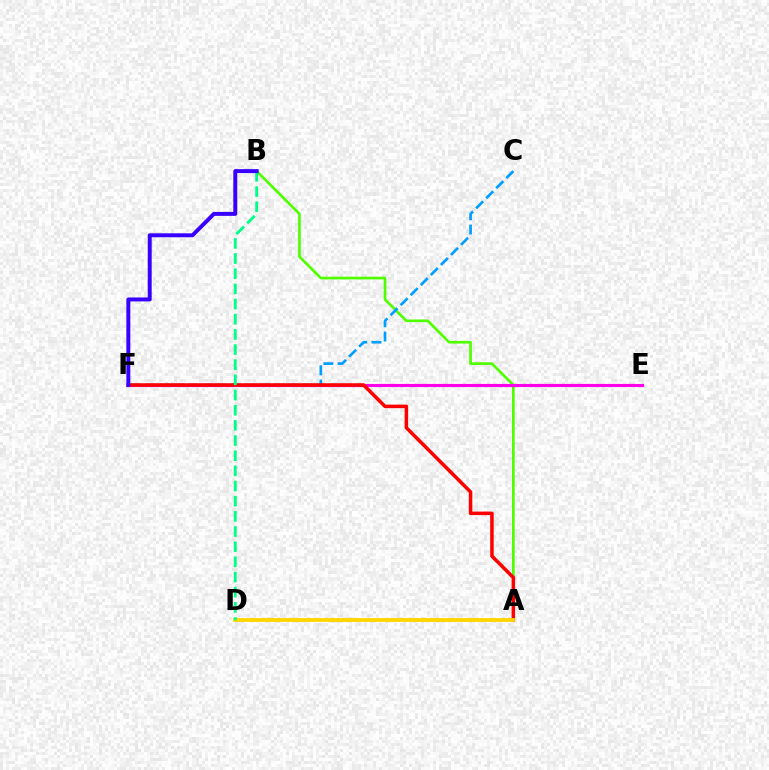{('A', 'B'): [{'color': '#4fff00', 'line_style': 'solid', 'thickness': 1.92}], ('C', 'F'): [{'color': '#009eff', 'line_style': 'dashed', 'thickness': 1.93}], ('E', 'F'): [{'color': '#ff00ed', 'line_style': 'solid', 'thickness': 2.26}], ('A', 'F'): [{'color': '#ff0000', 'line_style': 'solid', 'thickness': 2.54}], ('A', 'D'): [{'color': '#ffd500', 'line_style': 'solid', 'thickness': 2.77}], ('B', 'D'): [{'color': '#00ff86', 'line_style': 'dashed', 'thickness': 2.06}], ('B', 'F'): [{'color': '#3700ff', 'line_style': 'solid', 'thickness': 2.84}]}